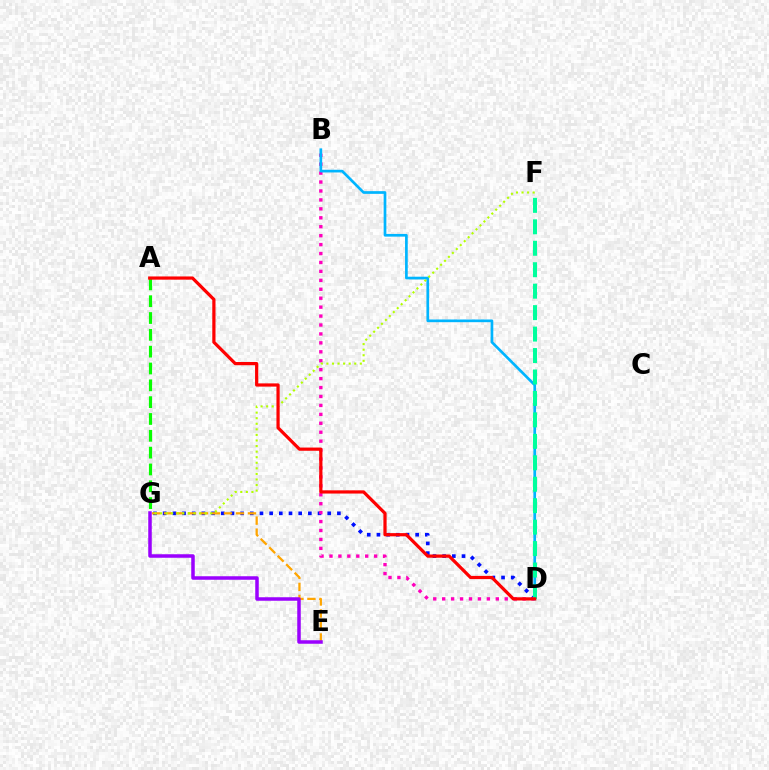{('A', 'G'): [{'color': '#08ff00', 'line_style': 'dashed', 'thickness': 2.29}], ('D', 'G'): [{'color': '#0010ff', 'line_style': 'dotted', 'thickness': 2.63}], ('E', 'G'): [{'color': '#ffa500', 'line_style': 'dashed', 'thickness': 1.63}, {'color': '#9b00ff', 'line_style': 'solid', 'thickness': 2.53}], ('B', 'D'): [{'color': '#ff00bd', 'line_style': 'dotted', 'thickness': 2.43}, {'color': '#00b5ff', 'line_style': 'solid', 'thickness': 1.94}], ('F', 'G'): [{'color': '#b3ff00', 'line_style': 'dotted', 'thickness': 1.51}], ('D', 'F'): [{'color': '#00ff9d', 'line_style': 'dashed', 'thickness': 2.91}], ('A', 'D'): [{'color': '#ff0000', 'line_style': 'solid', 'thickness': 2.32}]}